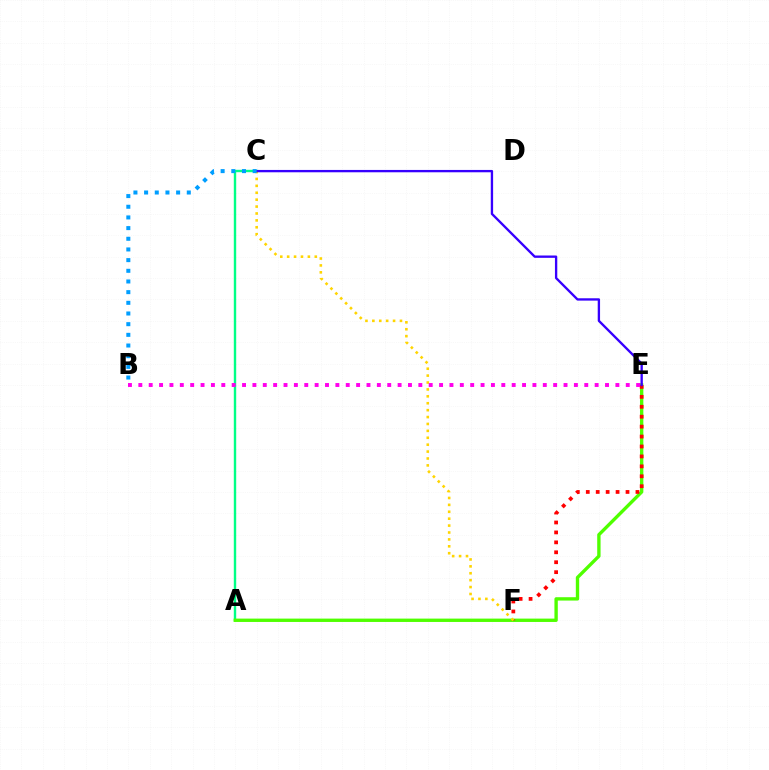{('A', 'C'): [{'color': '#00ff86', 'line_style': 'solid', 'thickness': 1.73}], ('A', 'E'): [{'color': '#4fff00', 'line_style': 'solid', 'thickness': 2.42}], ('E', 'F'): [{'color': '#ff0000', 'line_style': 'dotted', 'thickness': 2.7}], ('C', 'F'): [{'color': '#ffd500', 'line_style': 'dotted', 'thickness': 1.88}], ('B', 'E'): [{'color': '#ff00ed', 'line_style': 'dotted', 'thickness': 2.82}], ('C', 'E'): [{'color': '#3700ff', 'line_style': 'solid', 'thickness': 1.68}], ('B', 'C'): [{'color': '#009eff', 'line_style': 'dotted', 'thickness': 2.9}]}